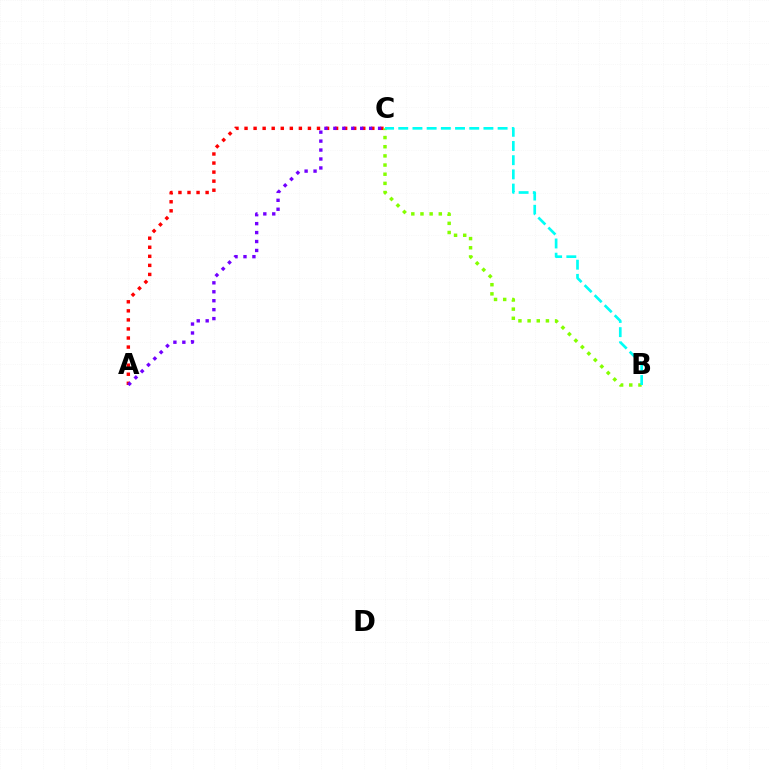{('A', 'C'): [{'color': '#ff0000', 'line_style': 'dotted', 'thickness': 2.46}, {'color': '#7200ff', 'line_style': 'dotted', 'thickness': 2.43}], ('B', 'C'): [{'color': '#84ff00', 'line_style': 'dotted', 'thickness': 2.49}, {'color': '#00fff6', 'line_style': 'dashed', 'thickness': 1.93}]}